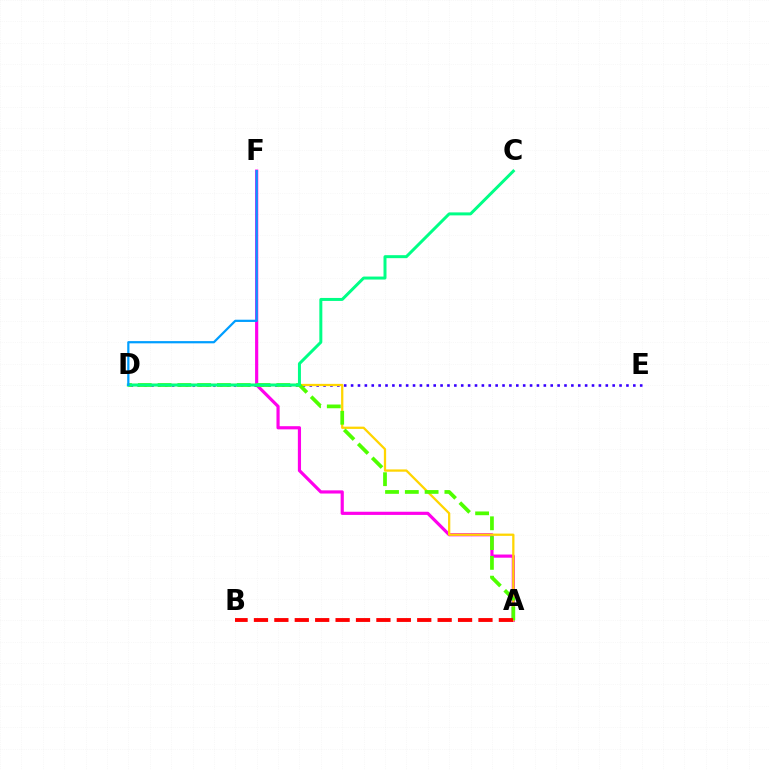{('A', 'F'): [{'color': '#ff00ed', 'line_style': 'solid', 'thickness': 2.28}], ('D', 'E'): [{'color': '#3700ff', 'line_style': 'dotted', 'thickness': 1.87}], ('A', 'D'): [{'color': '#ffd500', 'line_style': 'solid', 'thickness': 1.64}, {'color': '#4fff00', 'line_style': 'dashed', 'thickness': 2.69}], ('C', 'D'): [{'color': '#00ff86', 'line_style': 'solid', 'thickness': 2.15}], ('D', 'F'): [{'color': '#009eff', 'line_style': 'solid', 'thickness': 1.61}], ('A', 'B'): [{'color': '#ff0000', 'line_style': 'dashed', 'thickness': 2.77}]}